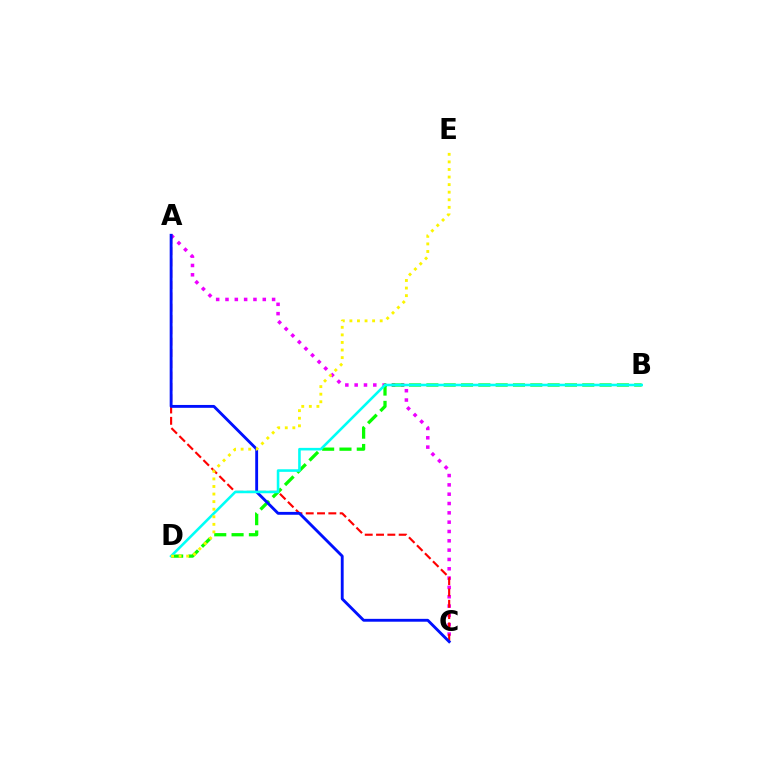{('A', 'C'): [{'color': '#ee00ff', 'line_style': 'dotted', 'thickness': 2.53}, {'color': '#ff0000', 'line_style': 'dashed', 'thickness': 1.54}, {'color': '#0010ff', 'line_style': 'solid', 'thickness': 2.06}], ('B', 'D'): [{'color': '#08ff00', 'line_style': 'dashed', 'thickness': 2.35}, {'color': '#00fff6', 'line_style': 'solid', 'thickness': 1.86}], ('D', 'E'): [{'color': '#fcf500', 'line_style': 'dotted', 'thickness': 2.06}]}